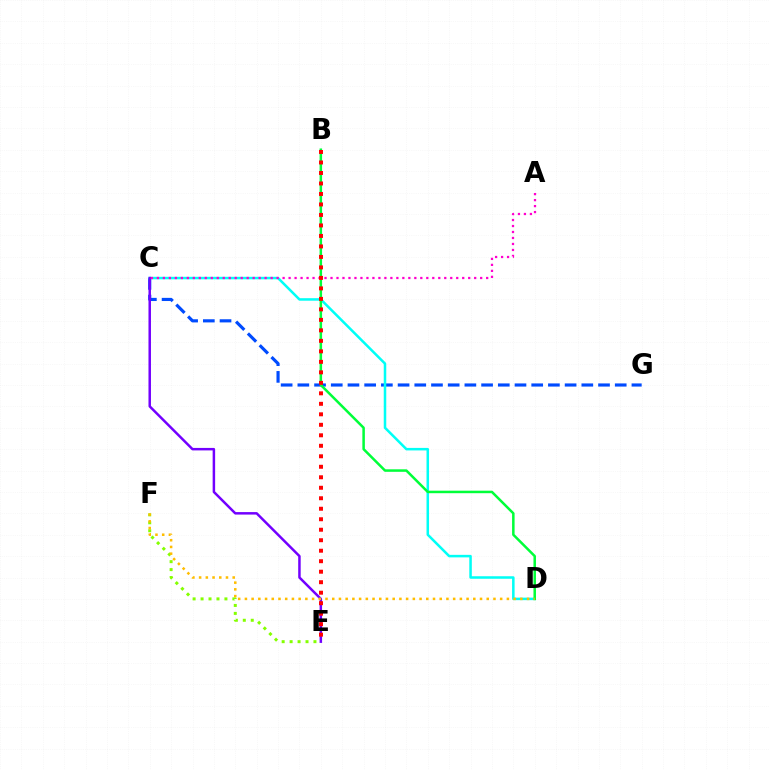{('C', 'G'): [{'color': '#004bff', 'line_style': 'dashed', 'thickness': 2.27}], ('C', 'D'): [{'color': '#00fff6', 'line_style': 'solid', 'thickness': 1.82}], ('C', 'E'): [{'color': '#7200ff', 'line_style': 'solid', 'thickness': 1.79}], ('B', 'D'): [{'color': '#00ff39', 'line_style': 'solid', 'thickness': 1.81}], ('E', 'F'): [{'color': '#84ff00', 'line_style': 'dotted', 'thickness': 2.16}], ('A', 'C'): [{'color': '#ff00cf', 'line_style': 'dotted', 'thickness': 1.63}], ('D', 'F'): [{'color': '#ffbd00', 'line_style': 'dotted', 'thickness': 1.83}], ('B', 'E'): [{'color': '#ff0000', 'line_style': 'dotted', 'thickness': 2.85}]}